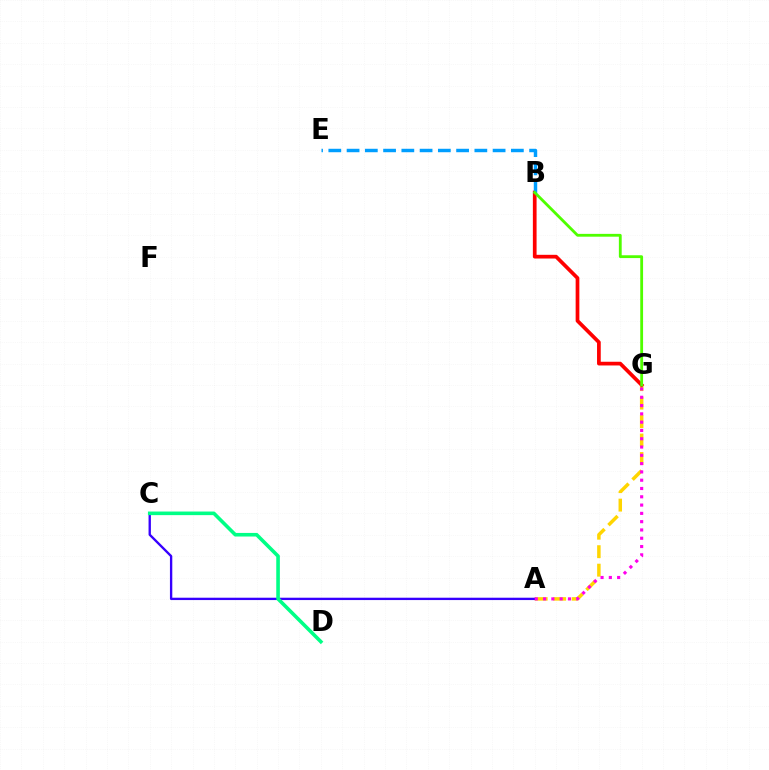{('A', 'G'): [{'color': '#ffd500', 'line_style': 'dashed', 'thickness': 2.51}, {'color': '#ff00ed', 'line_style': 'dotted', 'thickness': 2.25}], ('B', 'G'): [{'color': '#ff0000', 'line_style': 'solid', 'thickness': 2.67}, {'color': '#4fff00', 'line_style': 'solid', 'thickness': 2.03}], ('A', 'C'): [{'color': '#3700ff', 'line_style': 'solid', 'thickness': 1.69}], ('C', 'D'): [{'color': '#00ff86', 'line_style': 'solid', 'thickness': 2.59}], ('B', 'E'): [{'color': '#009eff', 'line_style': 'dashed', 'thickness': 2.48}]}